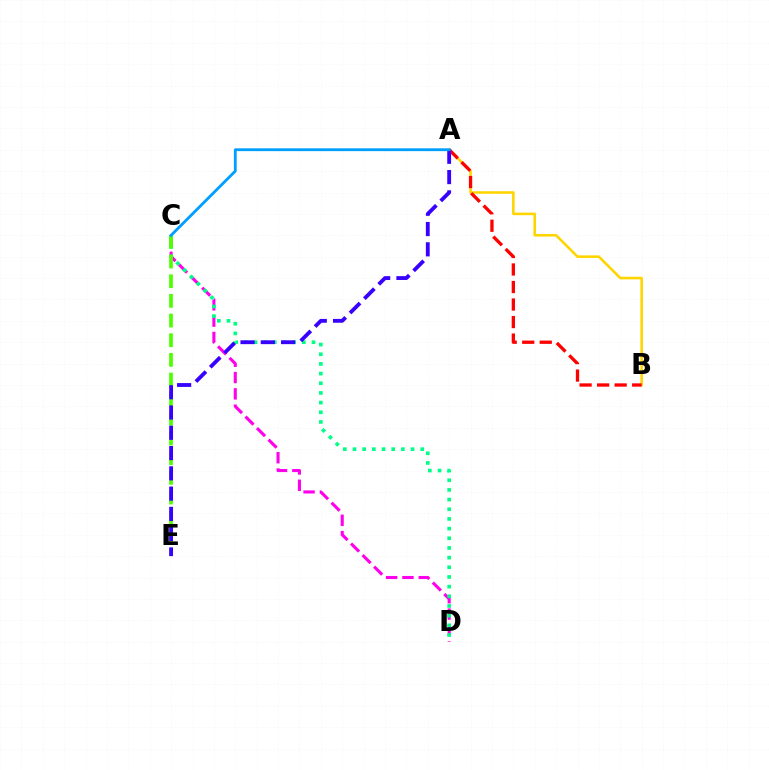{('A', 'B'): [{'color': '#ffd500', 'line_style': 'solid', 'thickness': 1.86}, {'color': '#ff0000', 'line_style': 'dashed', 'thickness': 2.38}], ('C', 'D'): [{'color': '#ff00ed', 'line_style': 'dashed', 'thickness': 2.22}, {'color': '#00ff86', 'line_style': 'dotted', 'thickness': 2.63}], ('C', 'E'): [{'color': '#4fff00', 'line_style': 'dashed', 'thickness': 2.67}], ('A', 'E'): [{'color': '#3700ff', 'line_style': 'dashed', 'thickness': 2.75}], ('A', 'C'): [{'color': '#009eff', 'line_style': 'solid', 'thickness': 2.03}]}